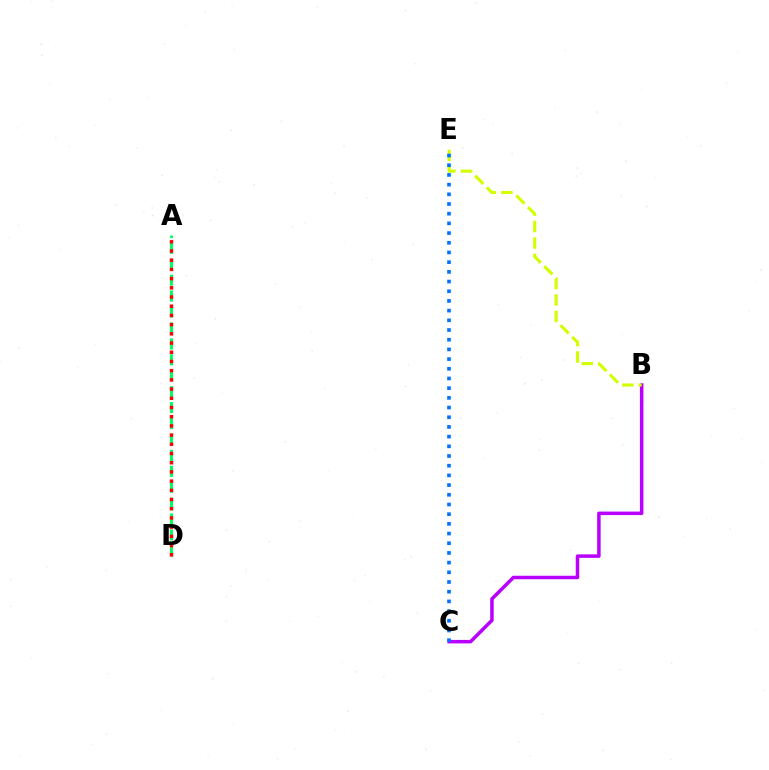{('B', 'C'): [{'color': '#b900ff', 'line_style': 'solid', 'thickness': 2.52}], ('B', 'E'): [{'color': '#d1ff00', 'line_style': 'dashed', 'thickness': 2.24}], ('A', 'D'): [{'color': '#00ff5c', 'line_style': 'dashed', 'thickness': 2.16}, {'color': '#ff0000', 'line_style': 'dotted', 'thickness': 2.5}], ('C', 'E'): [{'color': '#0074ff', 'line_style': 'dotted', 'thickness': 2.63}]}